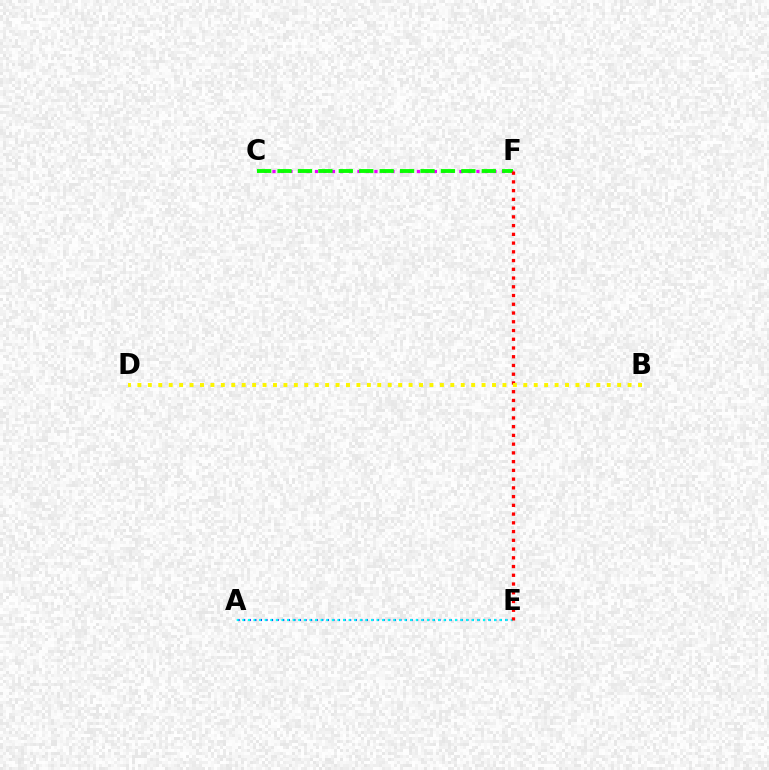{('C', 'F'): [{'color': '#ee00ff', 'line_style': 'dotted', 'thickness': 2.31}, {'color': '#08ff00', 'line_style': 'dashed', 'thickness': 2.77}], ('A', 'E'): [{'color': '#0010ff', 'line_style': 'dotted', 'thickness': 1.52}, {'color': '#00fff6', 'line_style': 'dotted', 'thickness': 1.52}], ('E', 'F'): [{'color': '#ff0000', 'line_style': 'dotted', 'thickness': 2.38}], ('B', 'D'): [{'color': '#fcf500', 'line_style': 'dotted', 'thickness': 2.83}]}